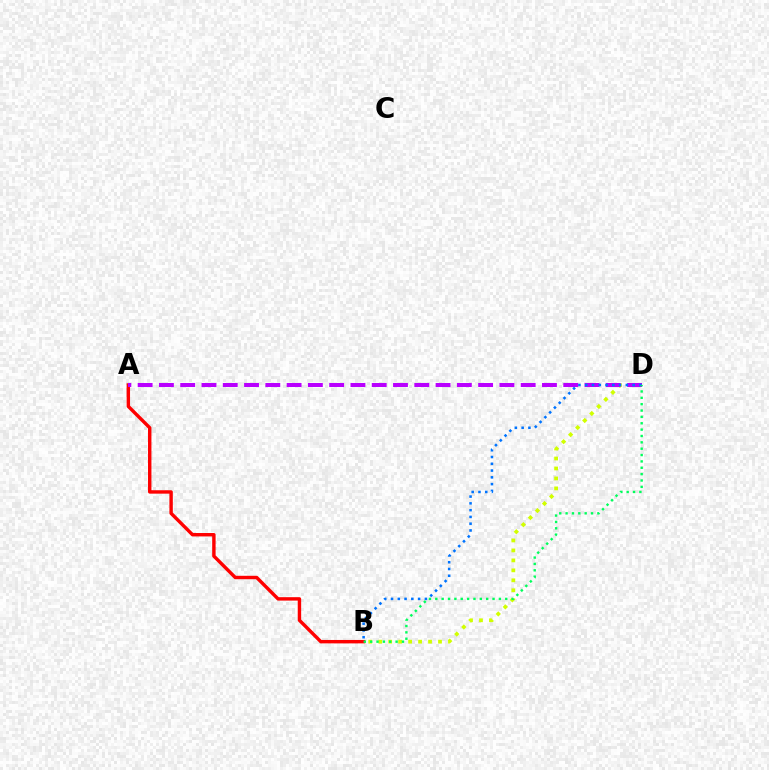{('B', 'D'): [{'color': '#d1ff00', 'line_style': 'dotted', 'thickness': 2.71}, {'color': '#0074ff', 'line_style': 'dotted', 'thickness': 1.84}, {'color': '#00ff5c', 'line_style': 'dotted', 'thickness': 1.73}], ('A', 'B'): [{'color': '#ff0000', 'line_style': 'solid', 'thickness': 2.46}], ('A', 'D'): [{'color': '#b900ff', 'line_style': 'dashed', 'thickness': 2.89}]}